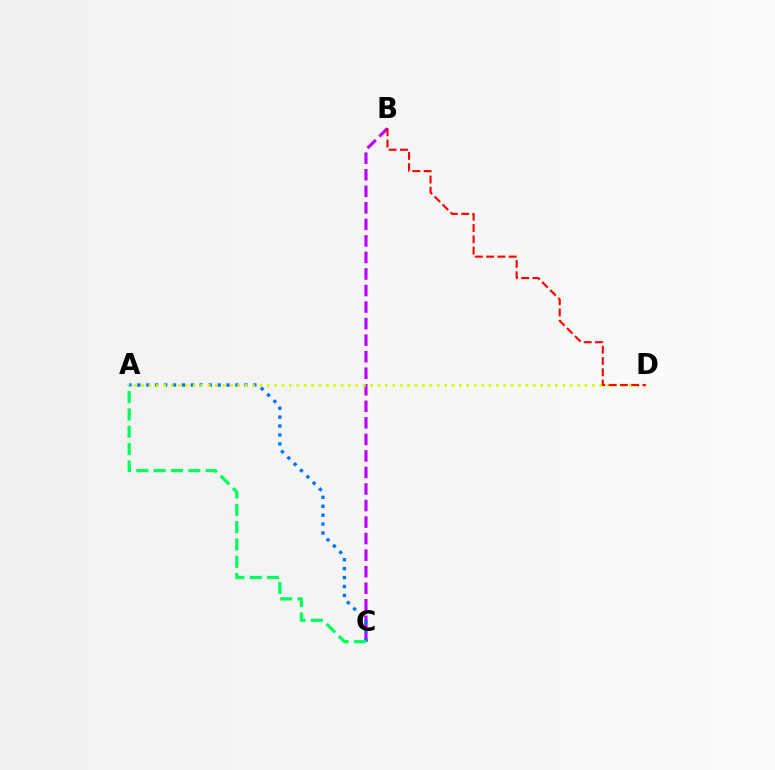{('B', 'C'): [{'color': '#b900ff', 'line_style': 'dashed', 'thickness': 2.25}], ('A', 'C'): [{'color': '#0074ff', 'line_style': 'dotted', 'thickness': 2.42}, {'color': '#00ff5c', 'line_style': 'dashed', 'thickness': 2.35}], ('A', 'D'): [{'color': '#d1ff00', 'line_style': 'dotted', 'thickness': 2.01}], ('B', 'D'): [{'color': '#ff0000', 'line_style': 'dashed', 'thickness': 1.53}]}